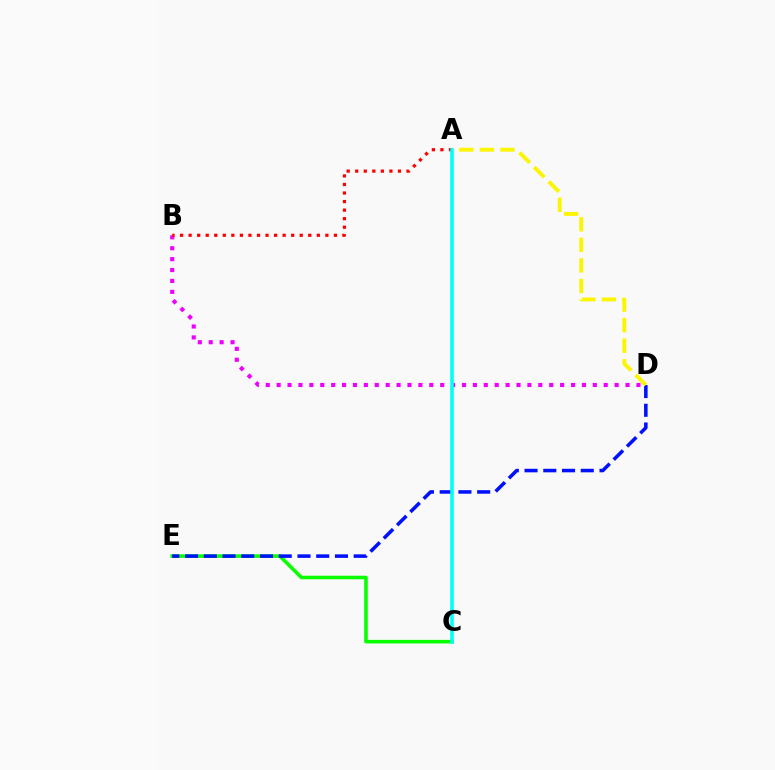{('C', 'E'): [{'color': '#08ff00', 'line_style': 'solid', 'thickness': 2.57}], ('B', 'D'): [{'color': '#ee00ff', 'line_style': 'dotted', 'thickness': 2.96}], ('D', 'E'): [{'color': '#0010ff', 'line_style': 'dashed', 'thickness': 2.55}], ('A', 'D'): [{'color': '#fcf500', 'line_style': 'dashed', 'thickness': 2.79}], ('A', 'B'): [{'color': '#ff0000', 'line_style': 'dotted', 'thickness': 2.32}], ('A', 'C'): [{'color': '#00fff6', 'line_style': 'solid', 'thickness': 2.58}]}